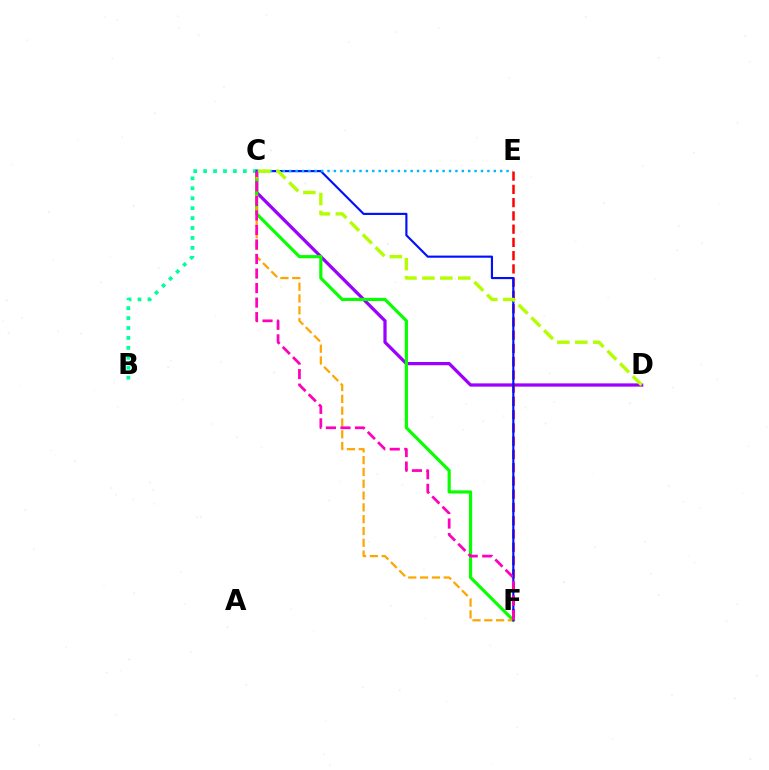{('C', 'D'): [{'color': '#9b00ff', 'line_style': 'solid', 'thickness': 2.33}, {'color': '#b3ff00', 'line_style': 'dashed', 'thickness': 2.44}], ('E', 'F'): [{'color': '#ff0000', 'line_style': 'dashed', 'thickness': 1.8}], ('C', 'F'): [{'color': '#08ff00', 'line_style': 'solid', 'thickness': 2.28}, {'color': '#ffa500', 'line_style': 'dashed', 'thickness': 1.6}, {'color': '#0010ff', 'line_style': 'solid', 'thickness': 1.55}, {'color': '#ff00bd', 'line_style': 'dashed', 'thickness': 1.97}], ('B', 'C'): [{'color': '#00ff9d', 'line_style': 'dotted', 'thickness': 2.7}], ('C', 'E'): [{'color': '#00b5ff', 'line_style': 'dotted', 'thickness': 1.74}]}